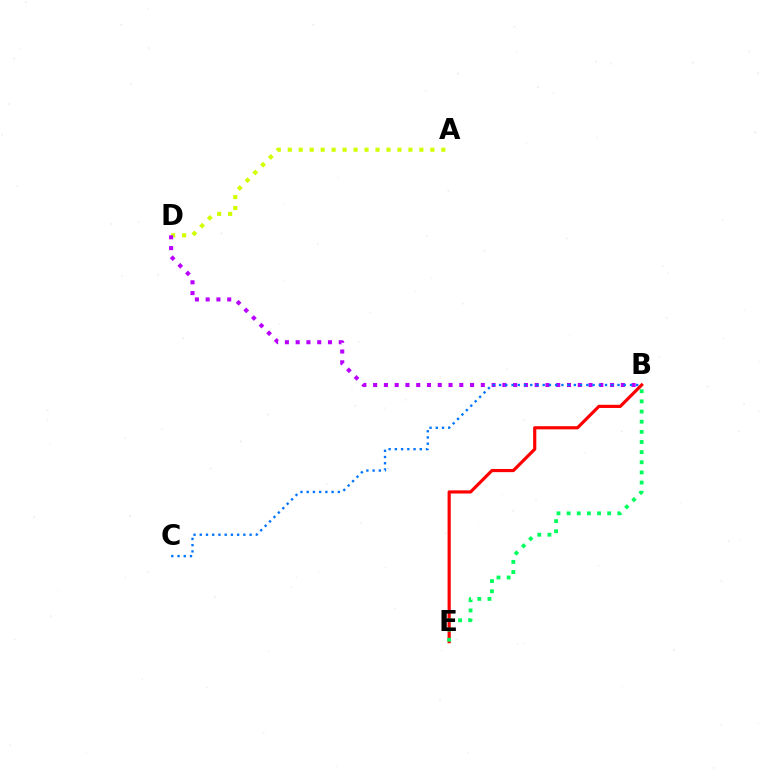{('A', 'D'): [{'color': '#d1ff00', 'line_style': 'dotted', 'thickness': 2.98}], ('B', 'D'): [{'color': '#b900ff', 'line_style': 'dotted', 'thickness': 2.93}], ('B', 'E'): [{'color': '#ff0000', 'line_style': 'solid', 'thickness': 2.29}, {'color': '#00ff5c', 'line_style': 'dotted', 'thickness': 2.76}], ('B', 'C'): [{'color': '#0074ff', 'line_style': 'dotted', 'thickness': 1.69}]}